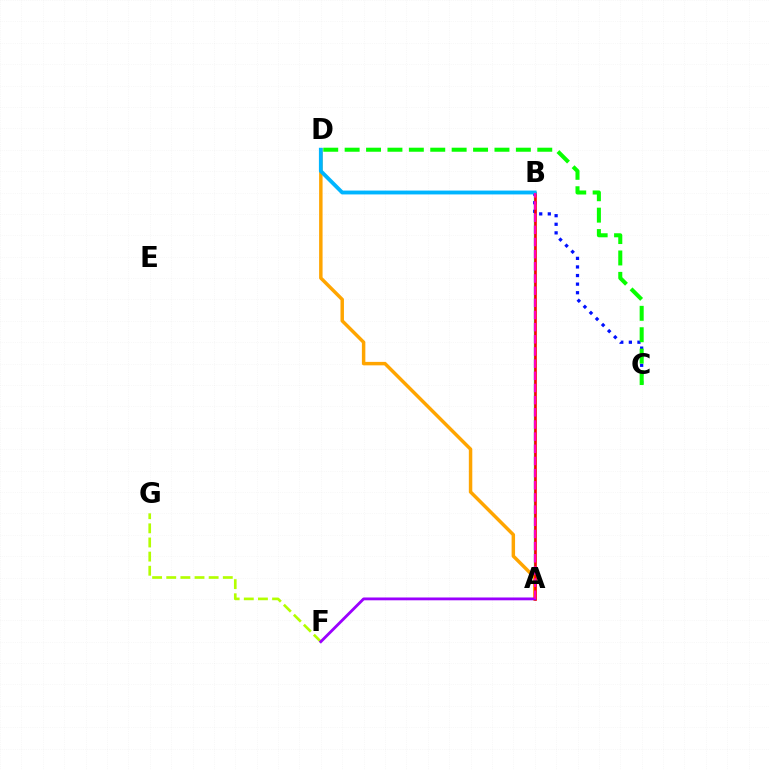{('A', 'B'): [{'color': '#00ff9d', 'line_style': 'solid', 'thickness': 1.66}, {'color': '#ff0000', 'line_style': 'solid', 'thickness': 1.87}, {'color': '#ff00bd', 'line_style': 'dashed', 'thickness': 1.65}], ('A', 'D'): [{'color': '#ffa500', 'line_style': 'solid', 'thickness': 2.49}], ('F', 'G'): [{'color': '#b3ff00', 'line_style': 'dashed', 'thickness': 1.92}], ('B', 'C'): [{'color': '#0010ff', 'line_style': 'dotted', 'thickness': 2.33}], ('B', 'D'): [{'color': '#00b5ff', 'line_style': 'solid', 'thickness': 2.77}], ('A', 'F'): [{'color': '#9b00ff', 'line_style': 'solid', 'thickness': 2.03}], ('C', 'D'): [{'color': '#08ff00', 'line_style': 'dashed', 'thickness': 2.91}]}